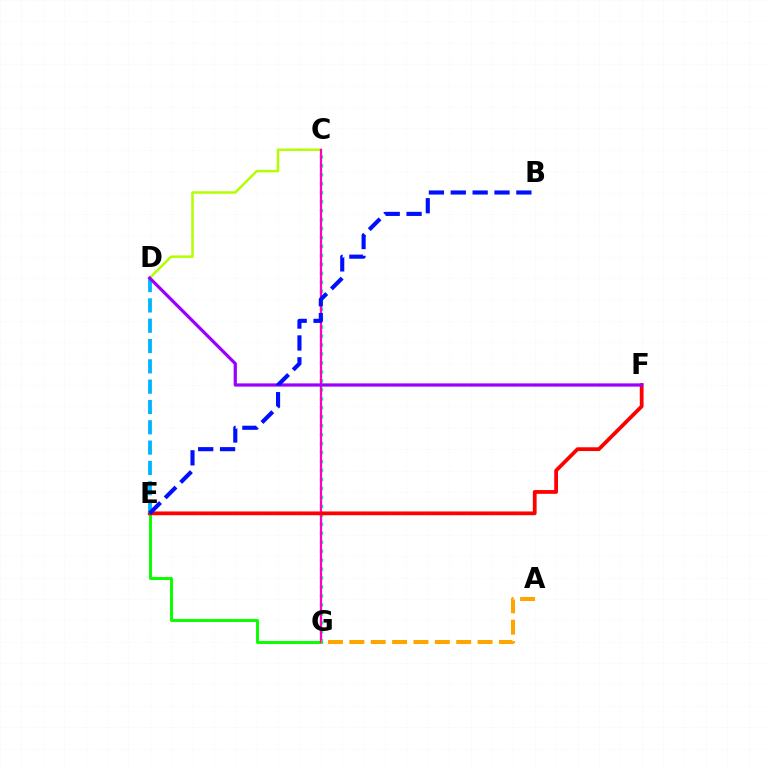{('E', 'G'): [{'color': '#08ff00', 'line_style': 'solid', 'thickness': 2.12}], ('C', 'D'): [{'color': '#b3ff00', 'line_style': 'solid', 'thickness': 1.78}], ('C', 'G'): [{'color': '#00ff9d', 'line_style': 'dotted', 'thickness': 2.43}, {'color': '#ff00bd', 'line_style': 'solid', 'thickness': 1.64}], ('E', 'F'): [{'color': '#ff0000', 'line_style': 'solid', 'thickness': 2.71}], ('D', 'E'): [{'color': '#00b5ff', 'line_style': 'dashed', 'thickness': 2.76}], ('D', 'F'): [{'color': '#9b00ff', 'line_style': 'solid', 'thickness': 2.32}], ('A', 'G'): [{'color': '#ffa500', 'line_style': 'dashed', 'thickness': 2.9}], ('B', 'E'): [{'color': '#0010ff', 'line_style': 'dashed', 'thickness': 2.97}]}